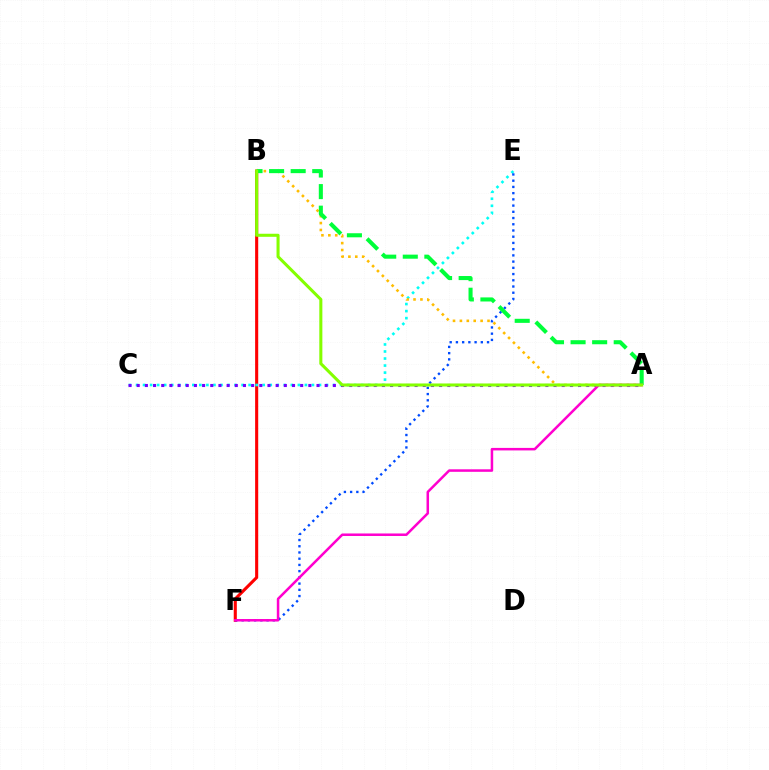{('B', 'F'): [{'color': '#ff0000', 'line_style': 'solid', 'thickness': 2.22}], ('C', 'E'): [{'color': '#00fff6', 'line_style': 'dotted', 'thickness': 1.91}], ('A', 'B'): [{'color': '#ffbd00', 'line_style': 'dotted', 'thickness': 1.88}, {'color': '#00ff39', 'line_style': 'dashed', 'thickness': 2.93}, {'color': '#84ff00', 'line_style': 'solid', 'thickness': 2.2}], ('E', 'F'): [{'color': '#004bff', 'line_style': 'dotted', 'thickness': 1.69}], ('A', 'C'): [{'color': '#7200ff', 'line_style': 'dotted', 'thickness': 2.22}], ('A', 'F'): [{'color': '#ff00cf', 'line_style': 'solid', 'thickness': 1.81}]}